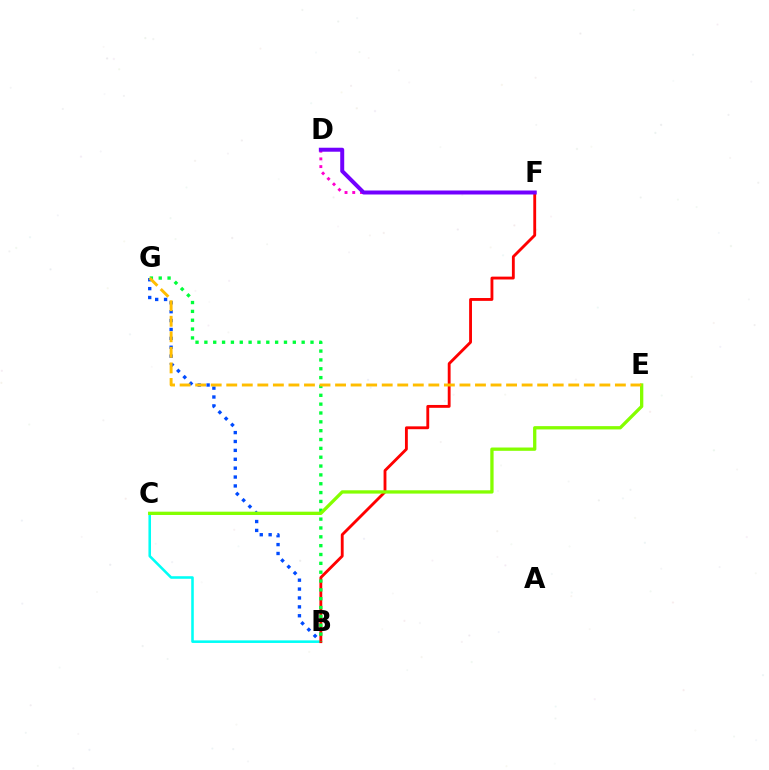{('B', 'G'): [{'color': '#004bff', 'line_style': 'dotted', 'thickness': 2.42}, {'color': '#00ff39', 'line_style': 'dotted', 'thickness': 2.4}], ('B', 'C'): [{'color': '#00fff6', 'line_style': 'solid', 'thickness': 1.85}], ('B', 'F'): [{'color': '#ff0000', 'line_style': 'solid', 'thickness': 2.05}], ('D', 'F'): [{'color': '#ff00cf', 'line_style': 'dotted', 'thickness': 2.1}, {'color': '#7200ff', 'line_style': 'solid', 'thickness': 2.87}], ('C', 'E'): [{'color': '#84ff00', 'line_style': 'solid', 'thickness': 2.38}], ('E', 'G'): [{'color': '#ffbd00', 'line_style': 'dashed', 'thickness': 2.11}]}